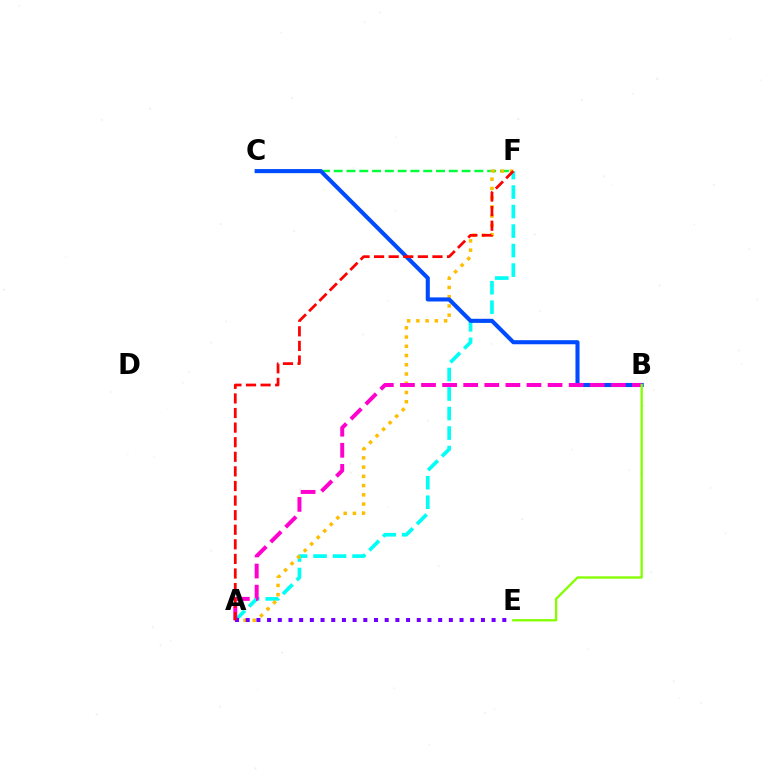{('C', 'F'): [{'color': '#00ff39', 'line_style': 'dashed', 'thickness': 1.74}], ('A', 'F'): [{'color': '#00fff6', 'line_style': 'dashed', 'thickness': 2.65}, {'color': '#ffbd00', 'line_style': 'dotted', 'thickness': 2.51}, {'color': '#ff0000', 'line_style': 'dashed', 'thickness': 1.98}], ('B', 'C'): [{'color': '#004bff', 'line_style': 'solid', 'thickness': 2.94}], ('A', 'B'): [{'color': '#ff00cf', 'line_style': 'dashed', 'thickness': 2.86}], ('A', 'E'): [{'color': '#7200ff', 'line_style': 'dotted', 'thickness': 2.9}], ('B', 'E'): [{'color': '#84ff00', 'line_style': 'solid', 'thickness': 1.68}]}